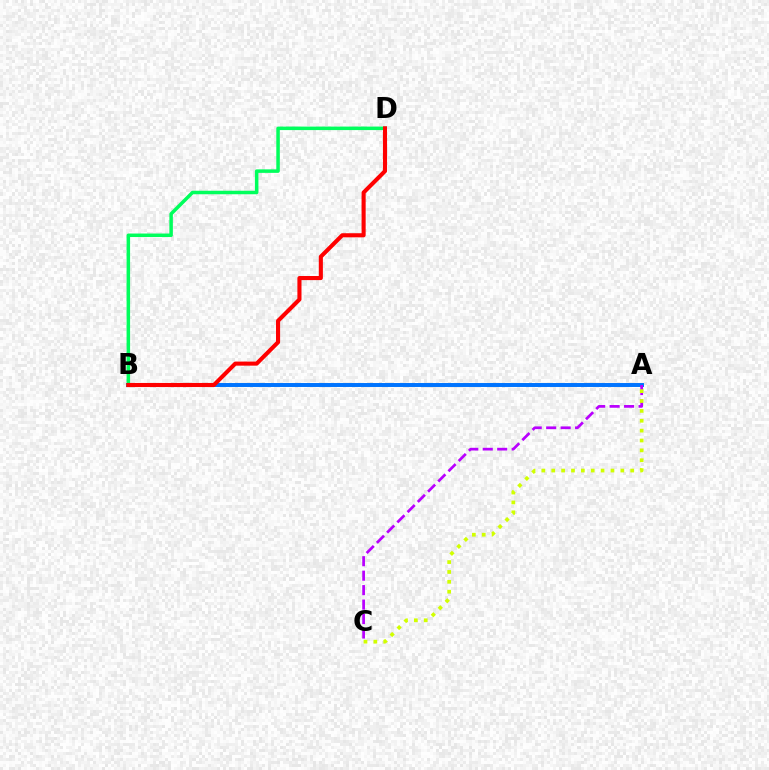{('A', 'B'): [{'color': '#0074ff', 'line_style': 'solid', 'thickness': 2.85}], ('B', 'D'): [{'color': '#00ff5c', 'line_style': 'solid', 'thickness': 2.52}, {'color': '#ff0000', 'line_style': 'solid', 'thickness': 2.95}], ('A', 'C'): [{'color': '#b900ff', 'line_style': 'dashed', 'thickness': 1.96}, {'color': '#d1ff00', 'line_style': 'dotted', 'thickness': 2.68}]}